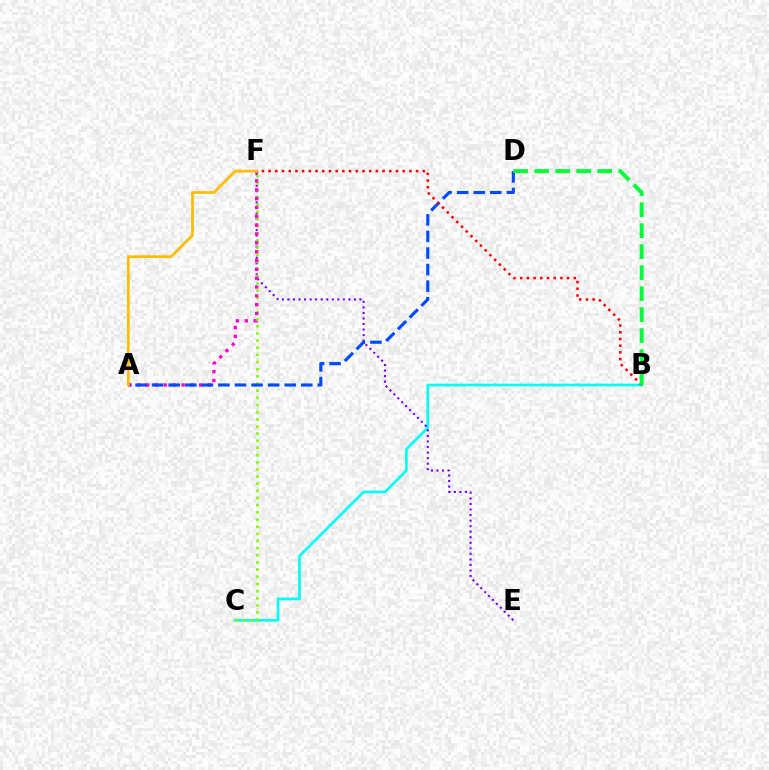{('B', 'C'): [{'color': '#00fff6', 'line_style': 'solid', 'thickness': 1.93}], ('E', 'F'): [{'color': '#7200ff', 'line_style': 'dotted', 'thickness': 1.51}], ('C', 'F'): [{'color': '#84ff00', 'line_style': 'dotted', 'thickness': 1.94}], ('A', 'F'): [{'color': '#ff00cf', 'line_style': 'dotted', 'thickness': 2.4}, {'color': '#ffbd00', 'line_style': 'solid', 'thickness': 1.99}], ('A', 'D'): [{'color': '#004bff', 'line_style': 'dashed', 'thickness': 2.25}], ('B', 'F'): [{'color': '#ff0000', 'line_style': 'dotted', 'thickness': 1.82}], ('B', 'D'): [{'color': '#00ff39', 'line_style': 'dashed', 'thickness': 2.85}]}